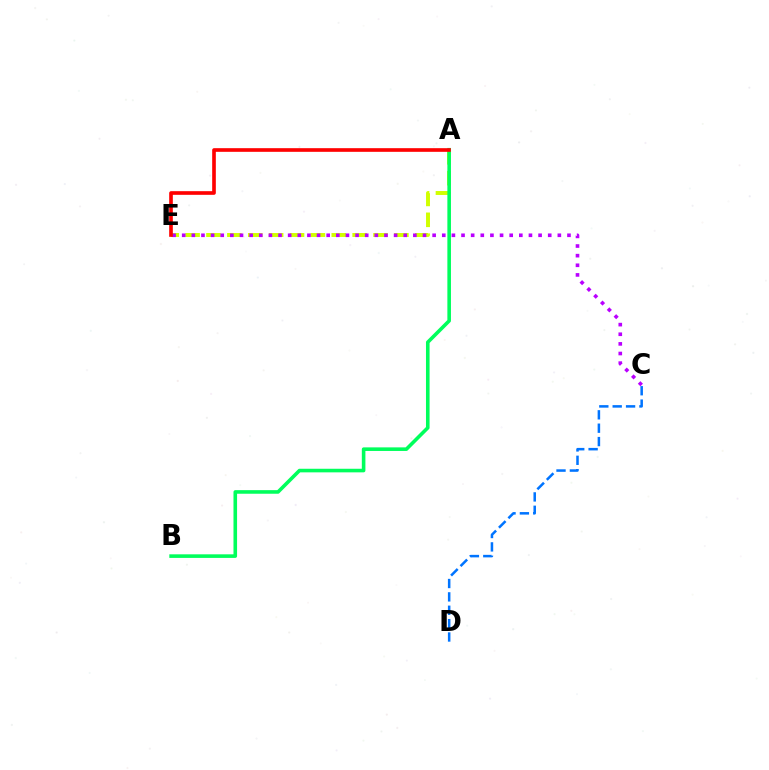{('A', 'E'): [{'color': '#d1ff00', 'line_style': 'dashed', 'thickness': 2.84}, {'color': '#ff0000', 'line_style': 'solid', 'thickness': 2.63}], ('A', 'B'): [{'color': '#00ff5c', 'line_style': 'solid', 'thickness': 2.59}], ('C', 'D'): [{'color': '#0074ff', 'line_style': 'dashed', 'thickness': 1.82}], ('C', 'E'): [{'color': '#b900ff', 'line_style': 'dotted', 'thickness': 2.62}]}